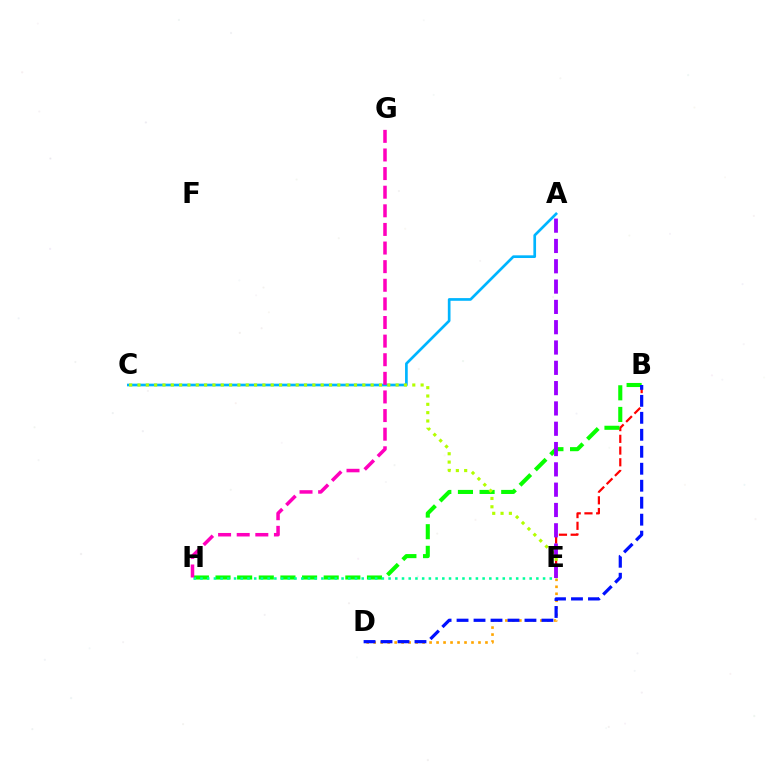{('A', 'C'): [{'color': '#00b5ff', 'line_style': 'solid', 'thickness': 1.93}], ('B', 'E'): [{'color': '#ff0000', 'line_style': 'dashed', 'thickness': 1.59}], ('B', 'H'): [{'color': '#08ff00', 'line_style': 'dashed', 'thickness': 2.94}], ('C', 'E'): [{'color': '#b3ff00', 'line_style': 'dotted', 'thickness': 2.26}], ('D', 'E'): [{'color': '#ffa500', 'line_style': 'dotted', 'thickness': 1.9}], ('B', 'D'): [{'color': '#0010ff', 'line_style': 'dashed', 'thickness': 2.31}], ('E', 'H'): [{'color': '#00ff9d', 'line_style': 'dotted', 'thickness': 1.83}], ('A', 'E'): [{'color': '#9b00ff', 'line_style': 'dashed', 'thickness': 2.76}], ('G', 'H'): [{'color': '#ff00bd', 'line_style': 'dashed', 'thickness': 2.53}]}